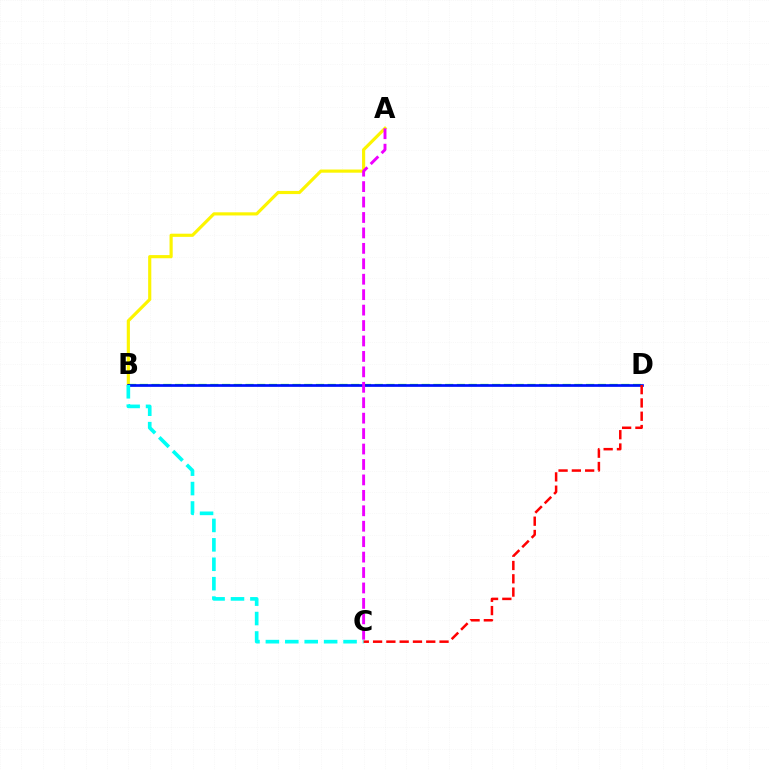{('A', 'B'): [{'color': '#fcf500', 'line_style': 'solid', 'thickness': 2.27}], ('B', 'D'): [{'color': '#08ff00', 'line_style': 'dashed', 'thickness': 1.6}, {'color': '#0010ff', 'line_style': 'solid', 'thickness': 1.94}], ('A', 'C'): [{'color': '#ee00ff', 'line_style': 'dashed', 'thickness': 2.1}], ('B', 'C'): [{'color': '#00fff6', 'line_style': 'dashed', 'thickness': 2.64}], ('C', 'D'): [{'color': '#ff0000', 'line_style': 'dashed', 'thickness': 1.81}]}